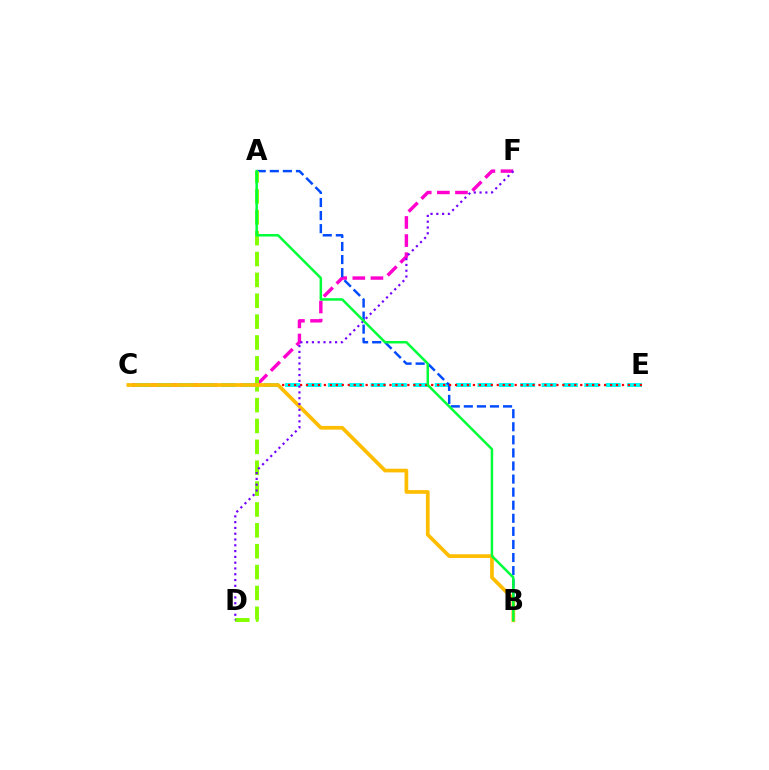{('C', 'F'): [{'color': '#ff00cf', 'line_style': 'dashed', 'thickness': 2.46}], ('C', 'E'): [{'color': '#00fff6', 'line_style': 'dashed', 'thickness': 2.9}, {'color': '#ff0000', 'line_style': 'dotted', 'thickness': 1.62}], ('A', 'B'): [{'color': '#004bff', 'line_style': 'dashed', 'thickness': 1.78}, {'color': '#00ff39', 'line_style': 'solid', 'thickness': 1.79}], ('A', 'D'): [{'color': '#84ff00', 'line_style': 'dashed', 'thickness': 2.84}], ('B', 'C'): [{'color': '#ffbd00', 'line_style': 'solid', 'thickness': 2.67}], ('D', 'F'): [{'color': '#7200ff', 'line_style': 'dotted', 'thickness': 1.57}]}